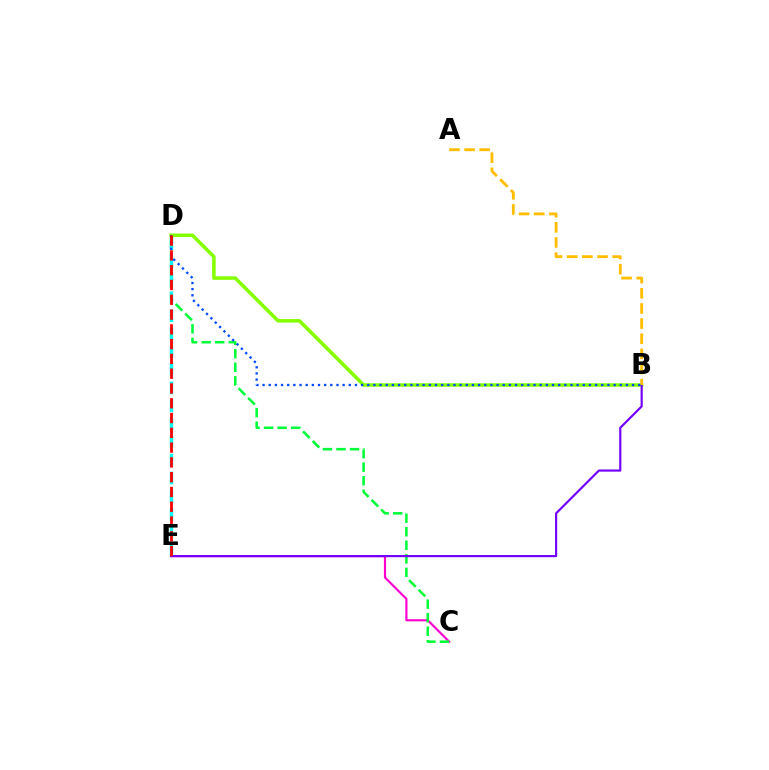{('C', 'E'): [{'color': '#ff00cf', 'line_style': 'solid', 'thickness': 1.56}], ('C', 'D'): [{'color': '#00ff39', 'line_style': 'dashed', 'thickness': 1.84}], ('B', 'D'): [{'color': '#84ff00', 'line_style': 'solid', 'thickness': 2.52}, {'color': '#004bff', 'line_style': 'dotted', 'thickness': 1.67}], ('D', 'E'): [{'color': '#00fff6', 'line_style': 'dashed', 'thickness': 2.45}, {'color': '#ff0000', 'line_style': 'dashed', 'thickness': 2.01}], ('B', 'E'): [{'color': '#7200ff', 'line_style': 'solid', 'thickness': 1.55}], ('A', 'B'): [{'color': '#ffbd00', 'line_style': 'dashed', 'thickness': 2.06}]}